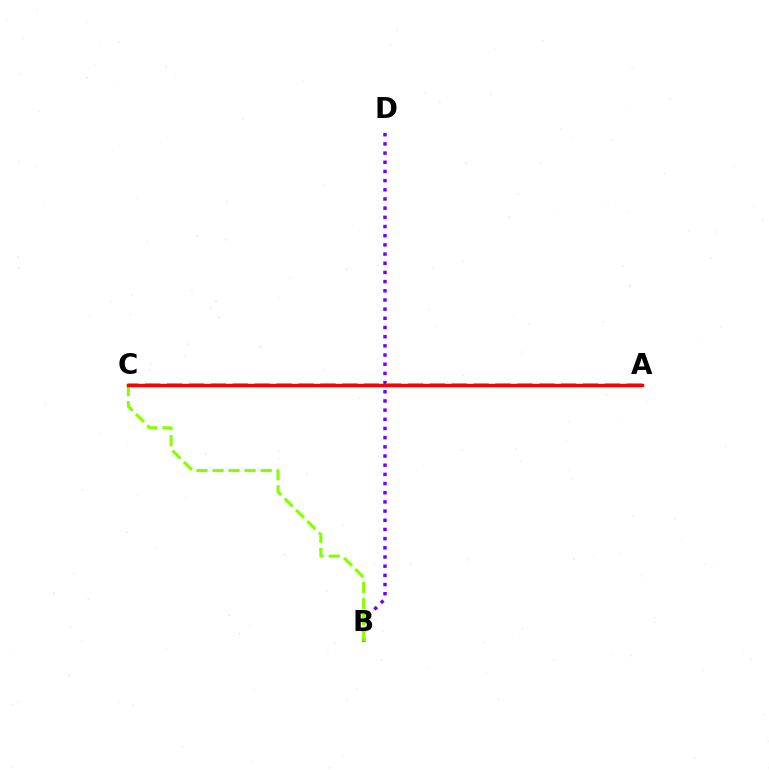{('B', 'D'): [{'color': '#7200ff', 'line_style': 'dotted', 'thickness': 2.49}], ('A', 'C'): [{'color': '#00fff6', 'line_style': 'dashed', 'thickness': 2.97}, {'color': '#ff0000', 'line_style': 'solid', 'thickness': 2.45}], ('B', 'C'): [{'color': '#84ff00', 'line_style': 'dashed', 'thickness': 2.18}]}